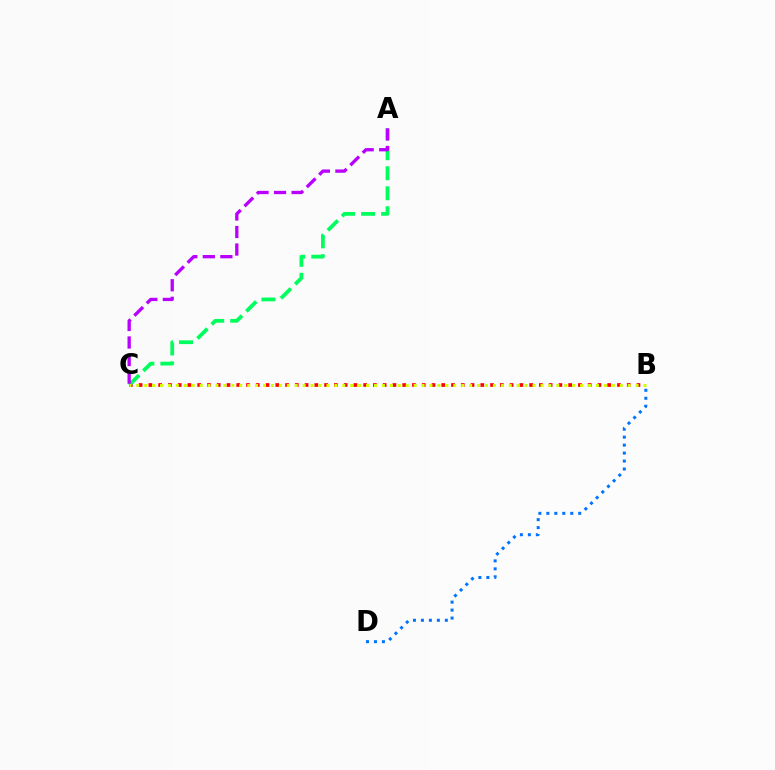{('B', 'C'): [{'color': '#ff0000', 'line_style': 'dotted', 'thickness': 2.65}, {'color': '#d1ff00', 'line_style': 'dotted', 'thickness': 2.15}], ('A', 'C'): [{'color': '#00ff5c', 'line_style': 'dashed', 'thickness': 2.72}, {'color': '#b900ff', 'line_style': 'dashed', 'thickness': 2.38}], ('B', 'D'): [{'color': '#0074ff', 'line_style': 'dotted', 'thickness': 2.17}]}